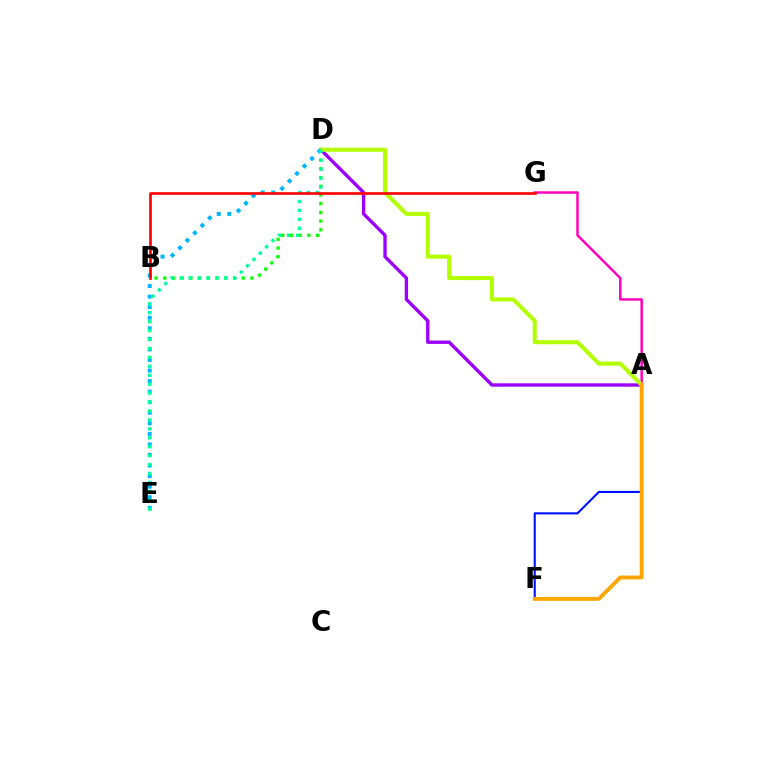{('B', 'D'): [{'color': '#08ff00', 'line_style': 'dotted', 'thickness': 2.37}], ('A', 'D'): [{'color': '#9b00ff', 'line_style': 'solid', 'thickness': 2.42}, {'color': '#b3ff00', 'line_style': 'solid', 'thickness': 2.91}], ('A', 'F'): [{'color': '#0010ff', 'line_style': 'solid', 'thickness': 1.52}, {'color': '#ffa500', 'line_style': 'solid', 'thickness': 2.78}], ('A', 'G'): [{'color': '#ff00bd', 'line_style': 'solid', 'thickness': 1.78}], ('D', 'E'): [{'color': '#00b5ff', 'line_style': 'dotted', 'thickness': 2.87}, {'color': '#00ff9d', 'line_style': 'dotted', 'thickness': 2.43}], ('B', 'G'): [{'color': '#ff0000', 'line_style': 'solid', 'thickness': 1.91}]}